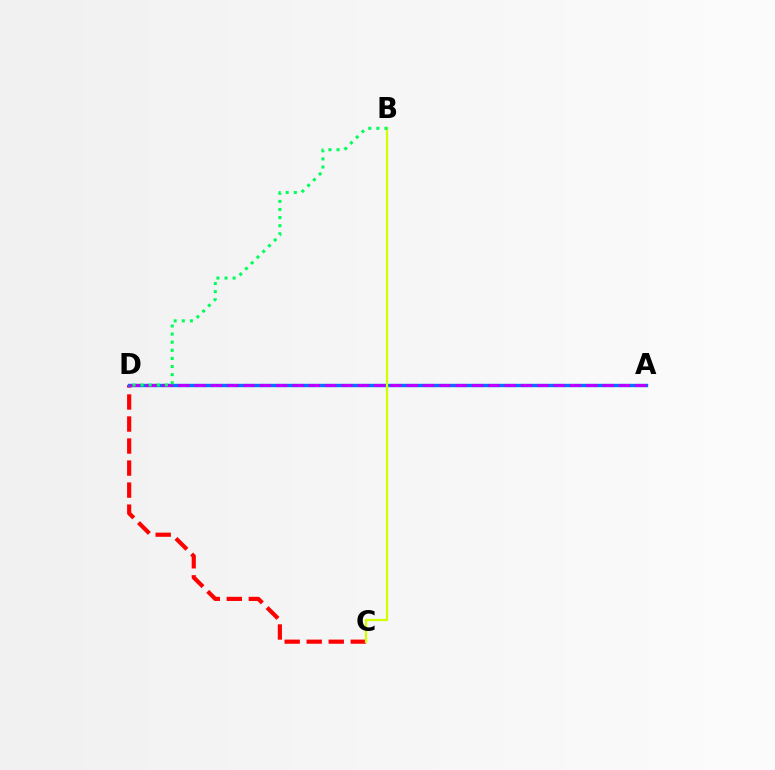{('C', 'D'): [{'color': '#ff0000', 'line_style': 'dashed', 'thickness': 2.99}], ('A', 'D'): [{'color': '#0074ff', 'line_style': 'solid', 'thickness': 2.43}, {'color': '#b900ff', 'line_style': 'dashed', 'thickness': 2.22}], ('B', 'C'): [{'color': '#d1ff00', 'line_style': 'solid', 'thickness': 1.6}], ('B', 'D'): [{'color': '#00ff5c', 'line_style': 'dotted', 'thickness': 2.2}]}